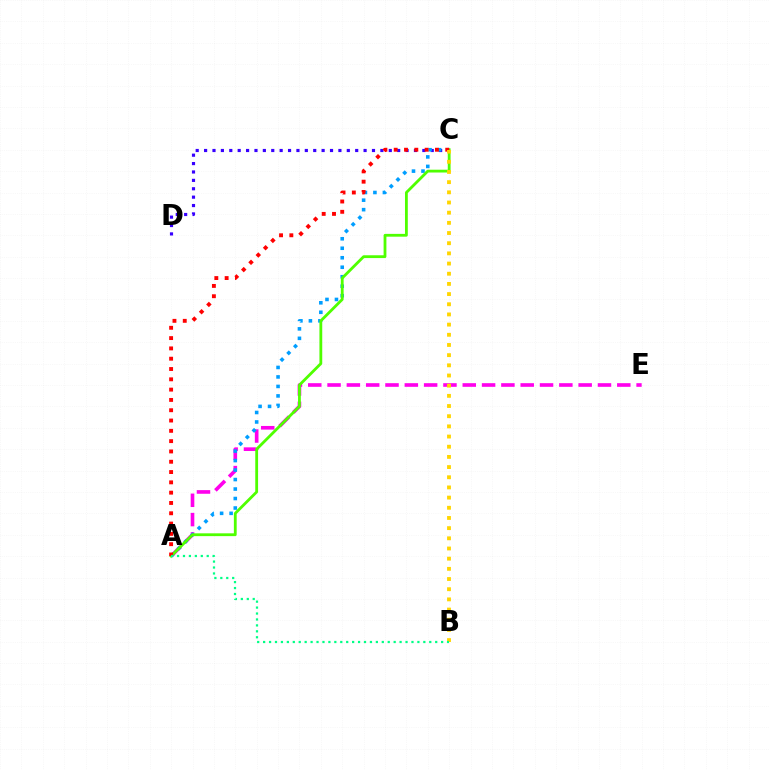{('A', 'E'): [{'color': '#ff00ed', 'line_style': 'dashed', 'thickness': 2.62}], ('C', 'D'): [{'color': '#3700ff', 'line_style': 'dotted', 'thickness': 2.28}], ('A', 'C'): [{'color': '#009eff', 'line_style': 'dotted', 'thickness': 2.58}, {'color': '#4fff00', 'line_style': 'solid', 'thickness': 2.02}, {'color': '#ff0000', 'line_style': 'dotted', 'thickness': 2.8}], ('B', 'C'): [{'color': '#ffd500', 'line_style': 'dotted', 'thickness': 2.76}], ('A', 'B'): [{'color': '#00ff86', 'line_style': 'dotted', 'thickness': 1.61}]}